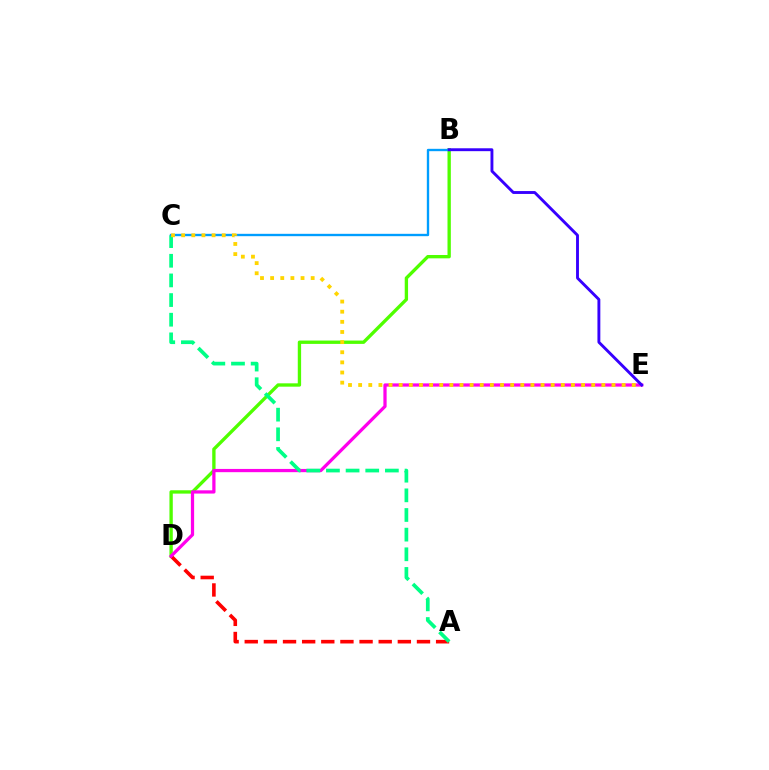{('B', 'D'): [{'color': '#4fff00', 'line_style': 'solid', 'thickness': 2.41}], ('A', 'D'): [{'color': '#ff0000', 'line_style': 'dashed', 'thickness': 2.6}], ('D', 'E'): [{'color': '#ff00ed', 'line_style': 'solid', 'thickness': 2.33}], ('A', 'C'): [{'color': '#00ff86', 'line_style': 'dashed', 'thickness': 2.67}], ('B', 'C'): [{'color': '#009eff', 'line_style': 'solid', 'thickness': 1.7}], ('B', 'E'): [{'color': '#3700ff', 'line_style': 'solid', 'thickness': 2.08}], ('C', 'E'): [{'color': '#ffd500', 'line_style': 'dotted', 'thickness': 2.75}]}